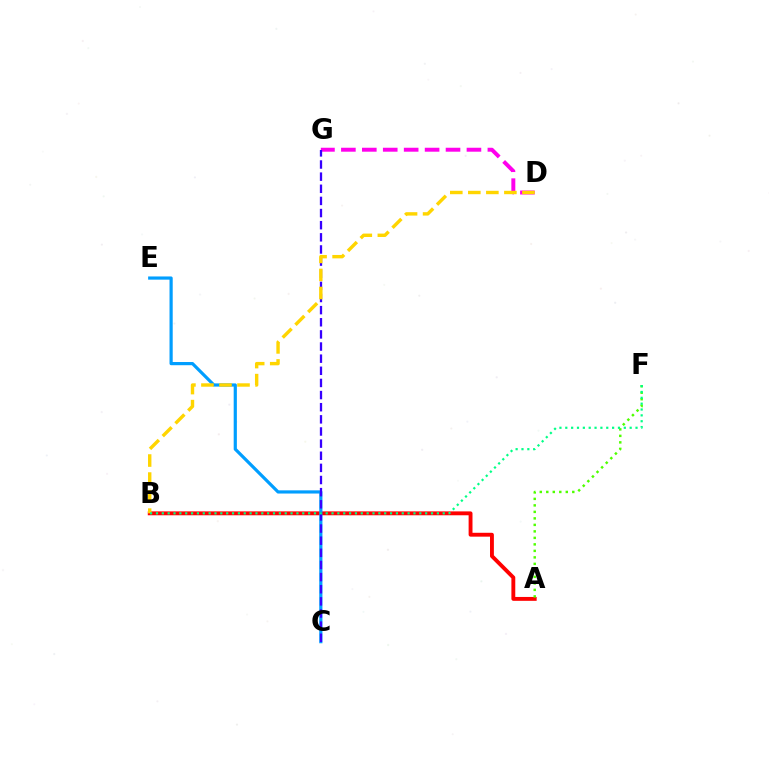{('A', 'B'): [{'color': '#ff0000', 'line_style': 'solid', 'thickness': 2.79}], ('D', 'G'): [{'color': '#ff00ed', 'line_style': 'dashed', 'thickness': 2.84}], ('C', 'E'): [{'color': '#009eff', 'line_style': 'solid', 'thickness': 2.3}], ('C', 'G'): [{'color': '#3700ff', 'line_style': 'dashed', 'thickness': 1.65}], ('A', 'F'): [{'color': '#4fff00', 'line_style': 'dotted', 'thickness': 1.77}], ('B', 'D'): [{'color': '#ffd500', 'line_style': 'dashed', 'thickness': 2.45}], ('B', 'F'): [{'color': '#00ff86', 'line_style': 'dotted', 'thickness': 1.59}]}